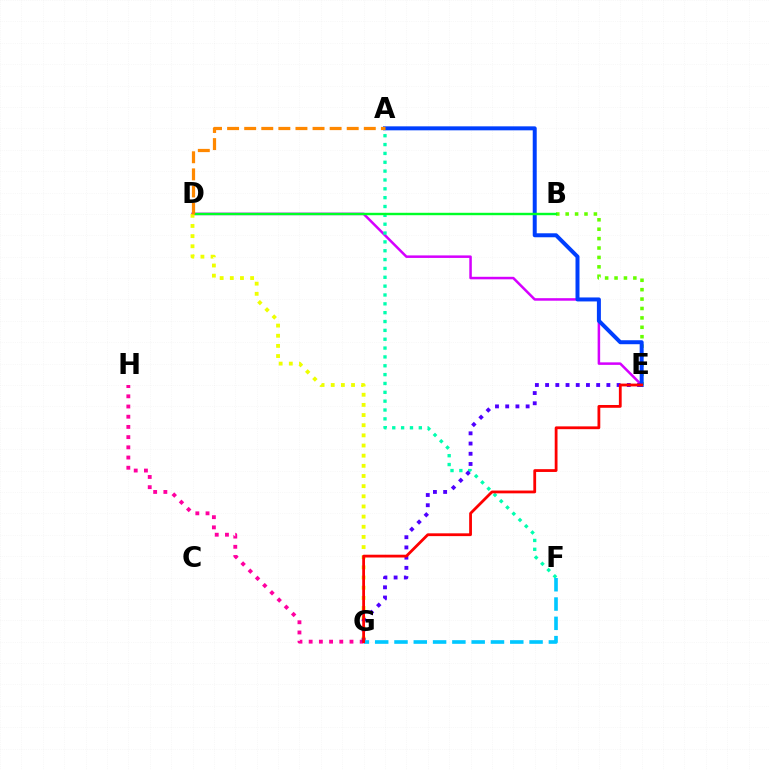{('B', 'E'): [{'color': '#66ff00', 'line_style': 'dotted', 'thickness': 2.56}], ('D', 'E'): [{'color': '#d600ff', 'line_style': 'solid', 'thickness': 1.82}], ('G', 'H'): [{'color': '#ff00a0', 'line_style': 'dotted', 'thickness': 2.77}], ('A', 'F'): [{'color': '#00ffaf', 'line_style': 'dotted', 'thickness': 2.4}], ('A', 'E'): [{'color': '#003fff', 'line_style': 'solid', 'thickness': 2.87}], ('B', 'D'): [{'color': '#00ff27', 'line_style': 'solid', 'thickness': 1.74}], ('D', 'G'): [{'color': '#eeff00', 'line_style': 'dotted', 'thickness': 2.76}], ('E', 'G'): [{'color': '#4f00ff', 'line_style': 'dotted', 'thickness': 2.77}, {'color': '#ff0000', 'line_style': 'solid', 'thickness': 2.01}], ('A', 'D'): [{'color': '#ff8800', 'line_style': 'dashed', 'thickness': 2.32}], ('F', 'G'): [{'color': '#00c7ff', 'line_style': 'dashed', 'thickness': 2.62}]}